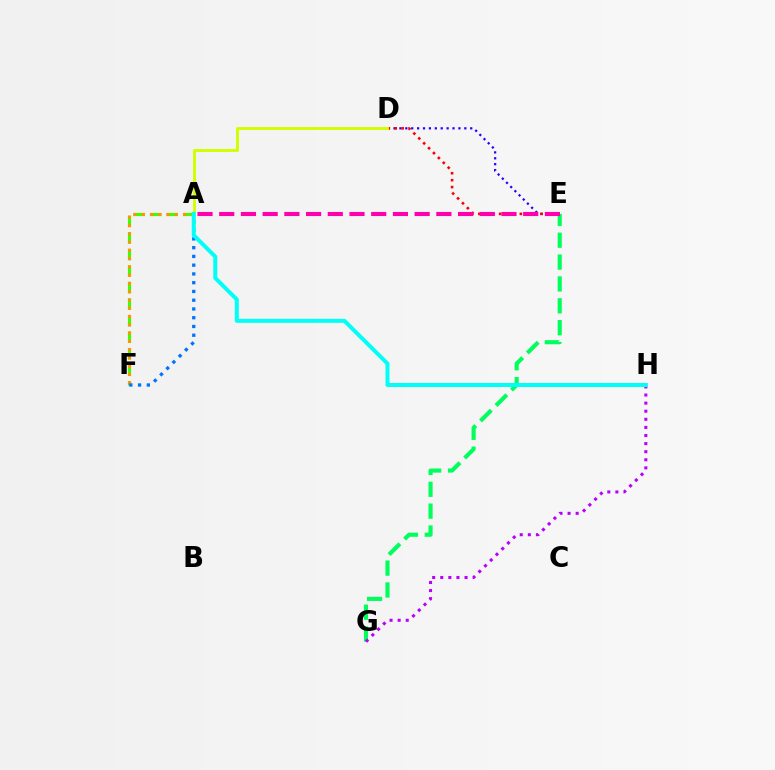{('A', 'F'): [{'color': '#3dff00', 'line_style': 'dashed', 'thickness': 2.25}, {'color': '#ff9400', 'line_style': 'dotted', 'thickness': 2.25}, {'color': '#0074ff', 'line_style': 'dotted', 'thickness': 2.38}], ('D', 'E'): [{'color': '#2500ff', 'line_style': 'dotted', 'thickness': 1.6}, {'color': '#ff0000', 'line_style': 'dotted', 'thickness': 1.88}], ('E', 'G'): [{'color': '#00ff5c', 'line_style': 'dashed', 'thickness': 2.97}], ('G', 'H'): [{'color': '#b900ff', 'line_style': 'dotted', 'thickness': 2.2}], ('A', 'D'): [{'color': '#d1ff00', 'line_style': 'solid', 'thickness': 2.1}], ('A', 'E'): [{'color': '#ff00ac', 'line_style': 'dashed', 'thickness': 2.95}], ('A', 'H'): [{'color': '#00fff6', 'line_style': 'solid', 'thickness': 2.87}]}